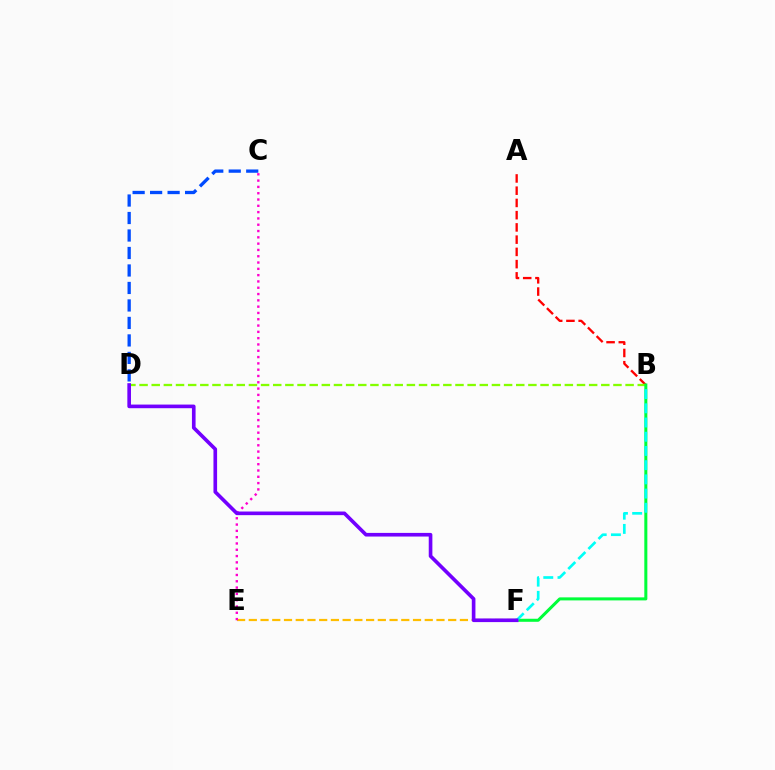{('A', 'B'): [{'color': '#ff0000', 'line_style': 'dashed', 'thickness': 1.66}], ('C', 'D'): [{'color': '#004bff', 'line_style': 'dashed', 'thickness': 2.38}], ('B', 'D'): [{'color': '#84ff00', 'line_style': 'dashed', 'thickness': 1.65}], ('B', 'F'): [{'color': '#00ff39', 'line_style': 'solid', 'thickness': 2.19}, {'color': '#00fff6', 'line_style': 'dashed', 'thickness': 1.93}], ('E', 'F'): [{'color': '#ffbd00', 'line_style': 'dashed', 'thickness': 1.59}], ('C', 'E'): [{'color': '#ff00cf', 'line_style': 'dotted', 'thickness': 1.71}], ('D', 'F'): [{'color': '#7200ff', 'line_style': 'solid', 'thickness': 2.62}]}